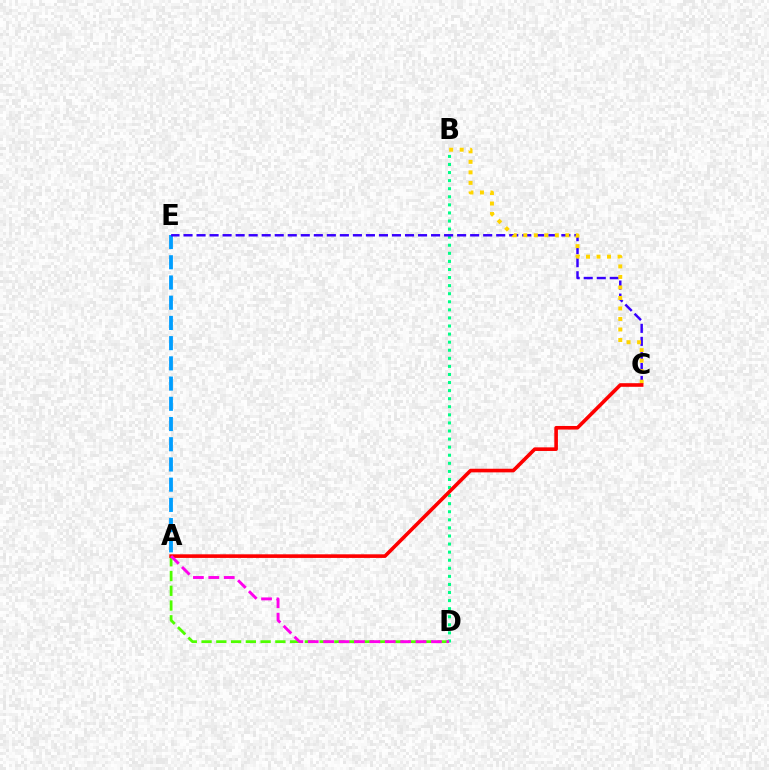{('A', 'D'): [{'color': '#4fff00', 'line_style': 'dashed', 'thickness': 2.01}, {'color': '#ff00ed', 'line_style': 'dashed', 'thickness': 2.09}], ('A', 'E'): [{'color': '#009eff', 'line_style': 'dashed', 'thickness': 2.75}], ('B', 'D'): [{'color': '#00ff86', 'line_style': 'dotted', 'thickness': 2.19}], ('C', 'E'): [{'color': '#3700ff', 'line_style': 'dashed', 'thickness': 1.77}], ('B', 'C'): [{'color': '#ffd500', 'line_style': 'dotted', 'thickness': 2.86}], ('A', 'C'): [{'color': '#ff0000', 'line_style': 'solid', 'thickness': 2.6}]}